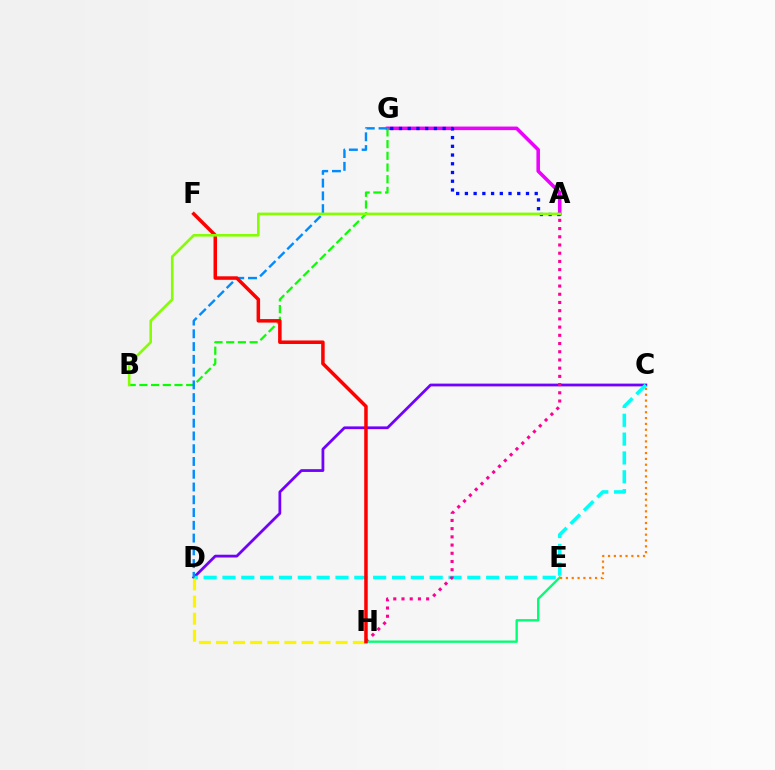{('A', 'G'): [{'color': '#ee00ff', 'line_style': 'solid', 'thickness': 2.56}, {'color': '#0010ff', 'line_style': 'dotted', 'thickness': 2.37}], ('C', 'D'): [{'color': '#7200ff', 'line_style': 'solid', 'thickness': 2.0}, {'color': '#00fff6', 'line_style': 'dashed', 'thickness': 2.56}], ('A', 'H'): [{'color': '#ff0094', 'line_style': 'dotted', 'thickness': 2.23}], ('E', 'H'): [{'color': '#00ff74', 'line_style': 'solid', 'thickness': 1.69}], ('B', 'G'): [{'color': '#08ff00', 'line_style': 'dashed', 'thickness': 1.59}], ('C', 'E'): [{'color': '#ff7c00', 'line_style': 'dotted', 'thickness': 1.58}], ('D', 'G'): [{'color': '#008cff', 'line_style': 'dashed', 'thickness': 1.73}], ('D', 'H'): [{'color': '#fcf500', 'line_style': 'dashed', 'thickness': 2.32}], ('F', 'H'): [{'color': '#ff0000', 'line_style': 'solid', 'thickness': 2.52}], ('A', 'B'): [{'color': '#84ff00', 'line_style': 'solid', 'thickness': 1.88}]}